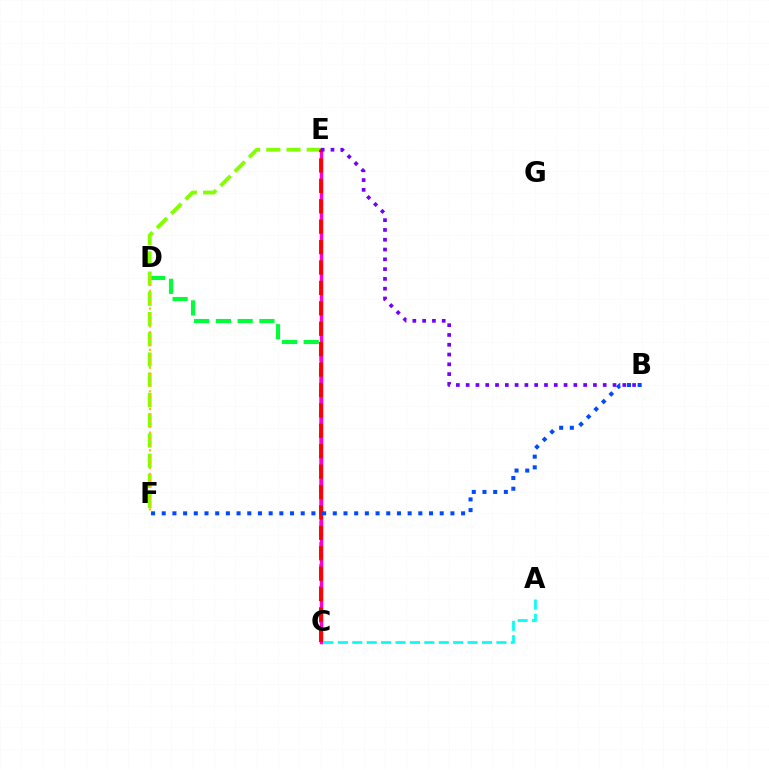{('A', 'C'): [{'color': '#00fff6', 'line_style': 'dashed', 'thickness': 1.96}], ('C', 'D'): [{'color': '#00ff39', 'line_style': 'dashed', 'thickness': 2.96}], ('E', 'F'): [{'color': '#84ff00', 'line_style': 'dashed', 'thickness': 2.75}], ('C', 'E'): [{'color': '#ff00cf', 'line_style': 'solid', 'thickness': 2.47}, {'color': '#ff0000', 'line_style': 'dashed', 'thickness': 2.77}], ('D', 'F'): [{'color': '#ffbd00', 'line_style': 'dotted', 'thickness': 1.6}], ('B', 'F'): [{'color': '#004bff', 'line_style': 'dotted', 'thickness': 2.9}], ('B', 'E'): [{'color': '#7200ff', 'line_style': 'dotted', 'thickness': 2.66}]}